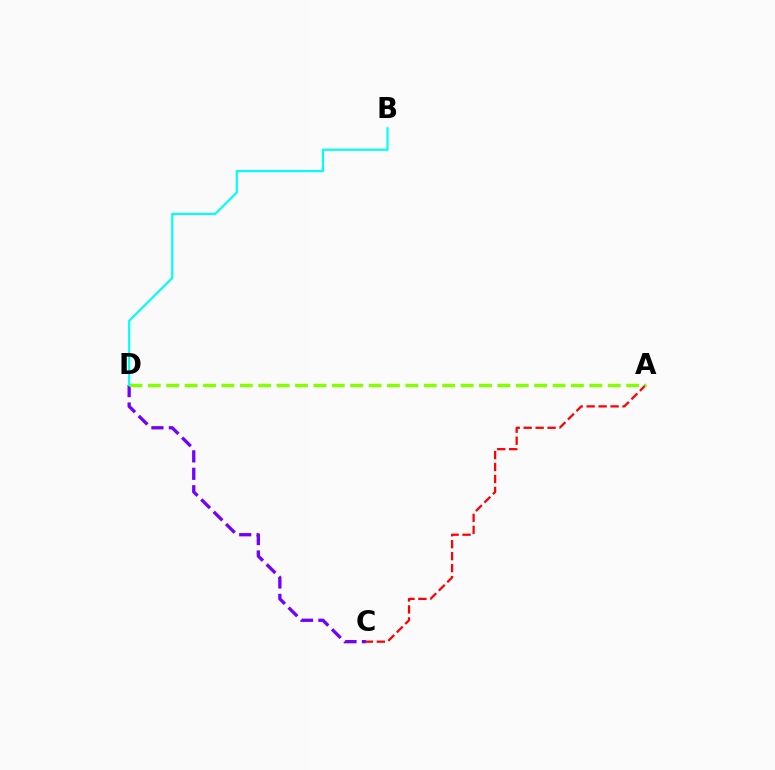{('C', 'D'): [{'color': '#7200ff', 'line_style': 'dashed', 'thickness': 2.37}], ('A', 'C'): [{'color': '#ff0000', 'line_style': 'dashed', 'thickness': 1.63}], ('A', 'D'): [{'color': '#84ff00', 'line_style': 'dashed', 'thickness': 2.5}], ('B', 'D'): [{'color': '#00fff6', 'line_style': 'solid', 'thickness': 1.56}]}